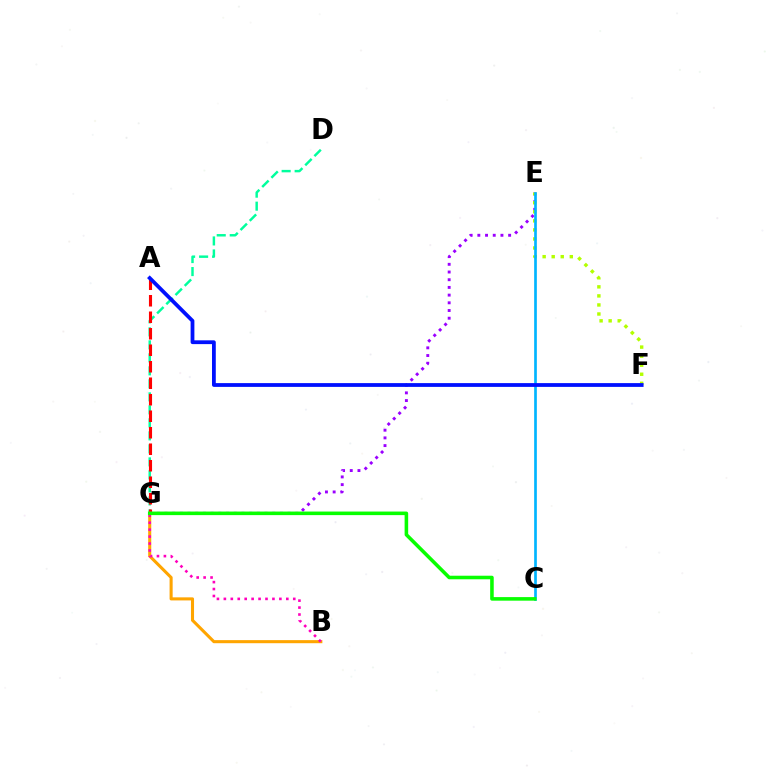{('D', 'G'): [{'color': '#00ff9d', 'line_style': 'dashed', 'thickness': 1.77}], ('A', 'G'): [{'color': '#ff0000', 'line_style': 'dashed', 'thickness': 2.24}], ('E', 'G'): [{'color': '#9b00ff', 'line_style': 'dotted', 'thickness': 2.09}], ('B', 'G'): [{'color': '#ffa500', 'line_style': 'solid', 'thickness': 2.21}, {'color': '#ff00bd', 'line_style': 'dotted', 'thickness': 1.89}], ('E', 'F'): [{'color': '#b3ff00', 'line_style': 'dotted', 'thickness': 2.46}], ('C', 'E'): [{'color': '#00b5ff', 'line_style': 'solid', 'thickness': 1.93}], ('C', 'G'): [{'color': '#08ff00', 'line_style': 'solid', 'thickness': 2.57}], ('A', 'F'): [{'color': '#0010ff', 'line_style': 'solid', 'thickness': 2.73}]}